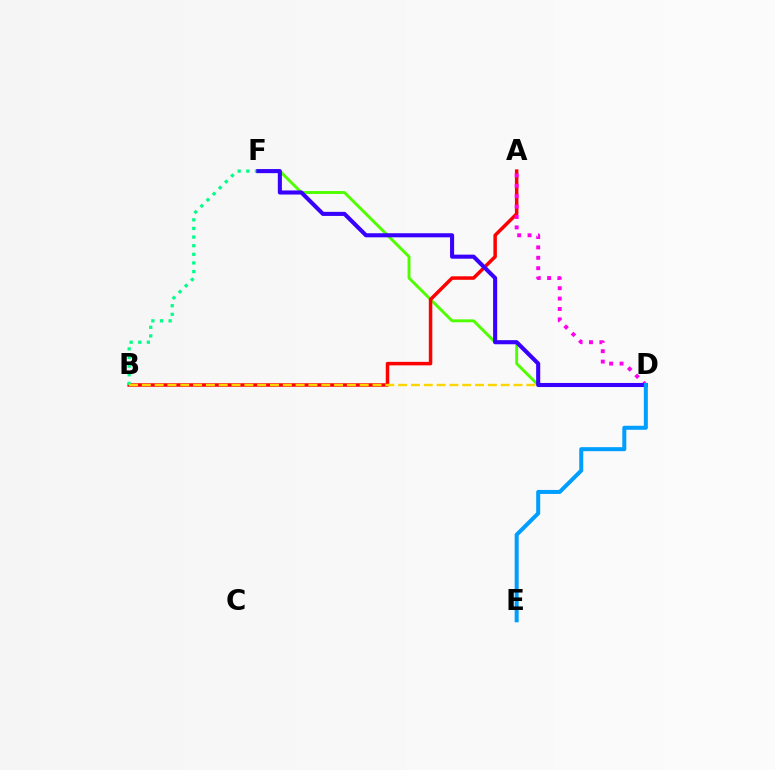{('D', 'F'): [{'color': '#4fff00', 'line_style': 'solid', 'thickness': 2.09}, {'color': '#3700ff', 'line_style': 'solid', 'thickness': 2.94}], ('A', 'B'): [{'color': '#ff0000', 'line_style': 'solid', 'thickness': 2.52}], ('B', 'F'): [{'color': '#00ff86', 'line_style': 'dotted', 'thickness': 2.34}], ('B', 'D'): [{'color': '#ffd500', 'line_style': 'dashed', 'thickness': 1.74}], ('A', 'D'): [{'color': '#ff00ed', 'line_style': 'dotted', 'thickness': 2.82}], ('D', 'E'): [{'color': '#009eff', 'line_style': 'solid', 'thickness': 2.89}]}